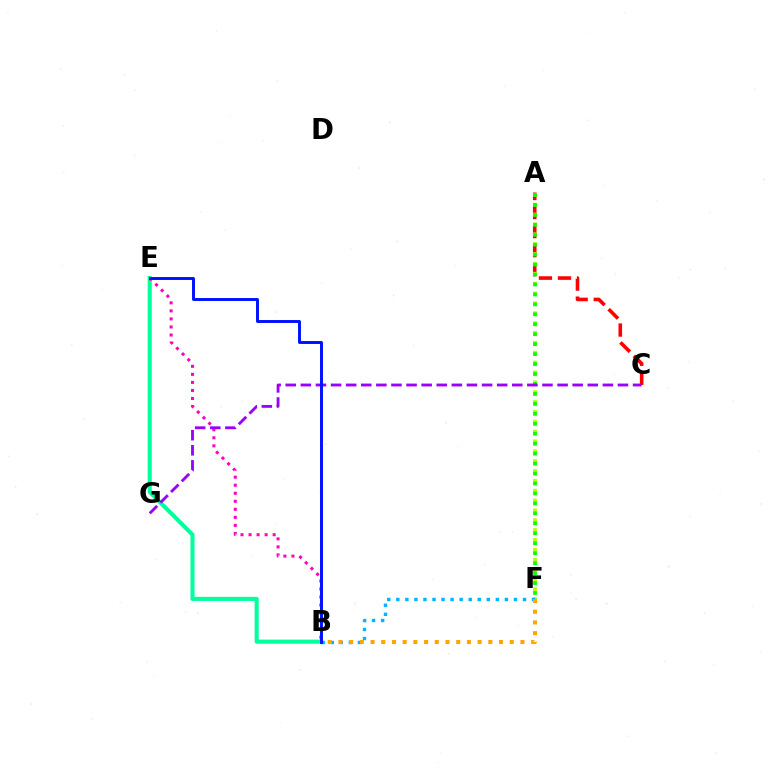{('A', 'C'): [{'color': '#ff0000', 'line_style': 'dashed', 'thickness': 2.59}], ('B', 'E'): [{'color': '#00ff9d', 'line_style': 'solid', 'thickness': 2.93}, {'color': '#ff00bd', 'line_style': 'dotted', 'thickness': 2.18}, {'color': '#0010ff', 'line_style': 'solid', 'thickness': 2.1}], ('A', 'F'): [{'color': '#b3ff00', 'line_style': 'dotted', 'thickness': 2.68}, {'color': '#08ff00', 'line_style': 'dotted', 'thickness': 2.7}], ('B', 'F'): [{'color': '#00b5ff', 'line_style': 'dotted', 'thickness': 2.46}, {'color': '#ffa500', 'line_style': 'dotted', 'thickness': 2.91}], ('C', 'G'): [{'color': '#9b00ff', 'line_style': 'dashed', 'thickness': 2.05}]}